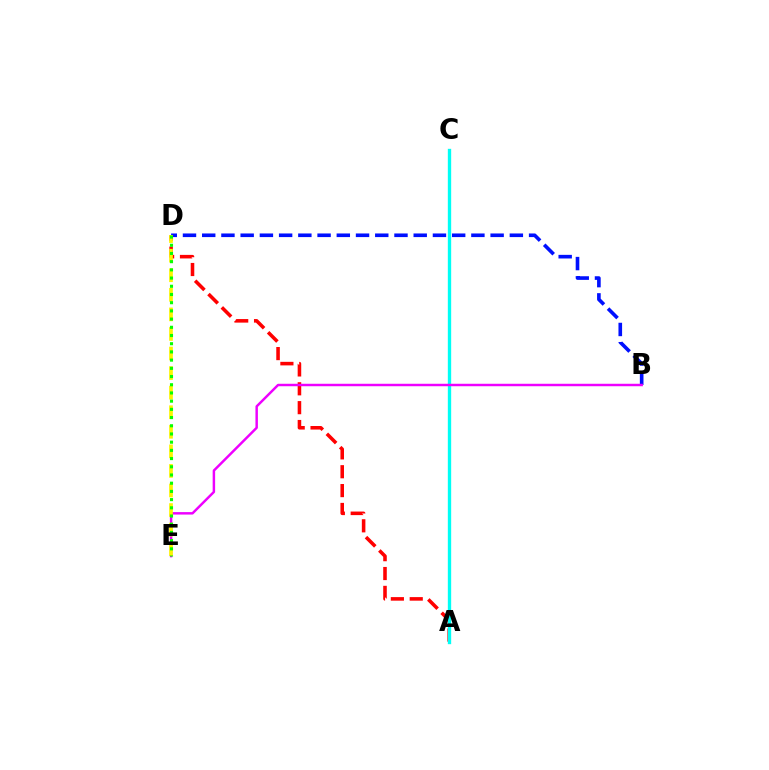{('A', 'D'): [{'color': '#ff0000', 'line_style': 'dashed', 'thickness': 2.56}], ('A', 'C'): [{'color': '#00fff6', 'line_style': 'solid', 'thickness': 2.41}], ('B', 'D'): [{'color': '#0010ff', 'line_style': 'dashed', 'thickness': 2.61}], ('B', 'E'): [{'color': '#ee00ff', 'line_style': 'solid', 'thickness': 1.77}], ('D', 'E'): [{'color': '#fcf500', 'line_style': 'dashed', 'thickness': 2.66}, {'color': '#08ff00', 'line_style': 'dotted', 'thickness': 2.23}]}